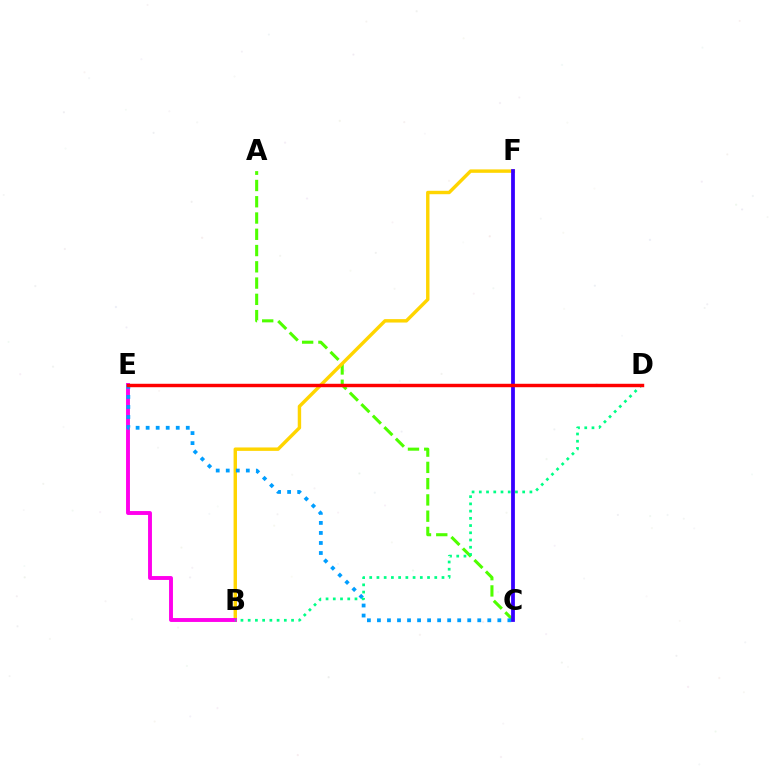{('A', 'C'): [{'color': '#4fff00', 'line_style': 'dashed', 'thickness': 2.21}], ('B', 'F'): [{'color': '#ffd500', 'line_style': 'solid', 'thickness': 2.46}], ('B', 'E'): [{'color': '#ff00ed', 'line_style': 'solid', 'thickness': 2.8}], ('C', 'E'): [{'color': '#009eff', 'line_style': 'dotted', 'thickness': 2.73}], ('C', 'F'): [{'color': '#3700ff', 'line_style': 'solid', 'thickness': 2.72}], ('B', 'D'): [{'color': '#00ff86', 'line_style': 'dotted', 'thickness': 1.96}], ('D', 'E'): [{'color': '#ff0000', 'line_style': 'solid', 'thickness': 2.47}]}